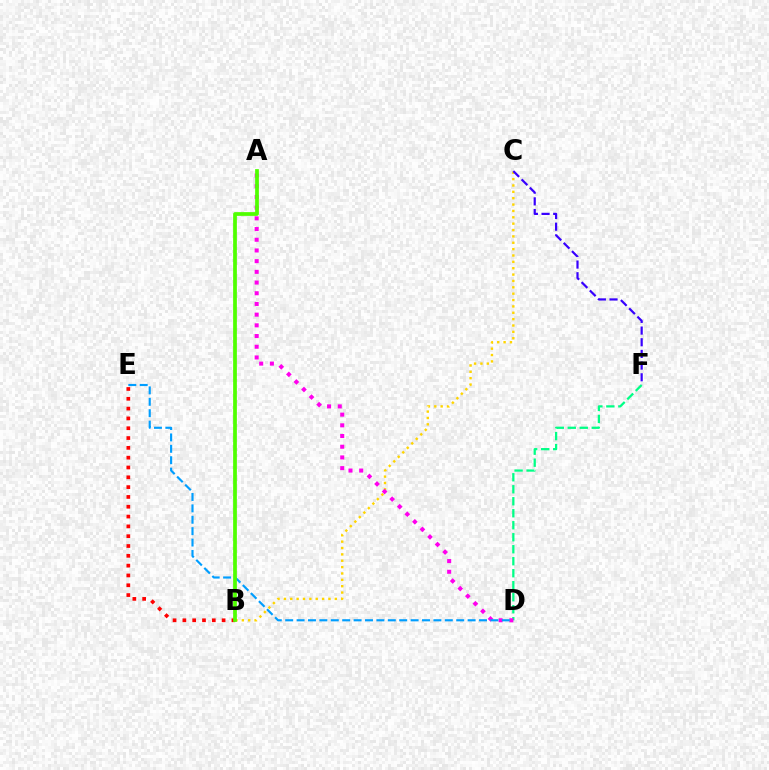{('B', 'C'): [{'color': '#ffd500', 'line_style': 'dotted', 'thickness': 1.73}], ('C', 'F'): [{'color': '#3700ff', 'line_style': 'dashed', 'thickness': 1.59}], ('B', 'E'): [{'color': '#ff0000', 'line_style': 'dotted', 'thickness': 2.67}], ('D', 'F'): [{'color': '#00ff86', 'line_style': 'dashed', 'thickness': 1.63}], ('A', 'D'): [{'color': '#ff00ed', 'line_style': 'dotted', 'thickness': 2.91}], ('D', 'E'): [{'color': '#009eff', 'line_style': 'dashed', 'thickness': 1.55}], ('A', 'B'): [{'color': '#4fff00', 'line_style': 'solid', 'thickness': 2.69}]}